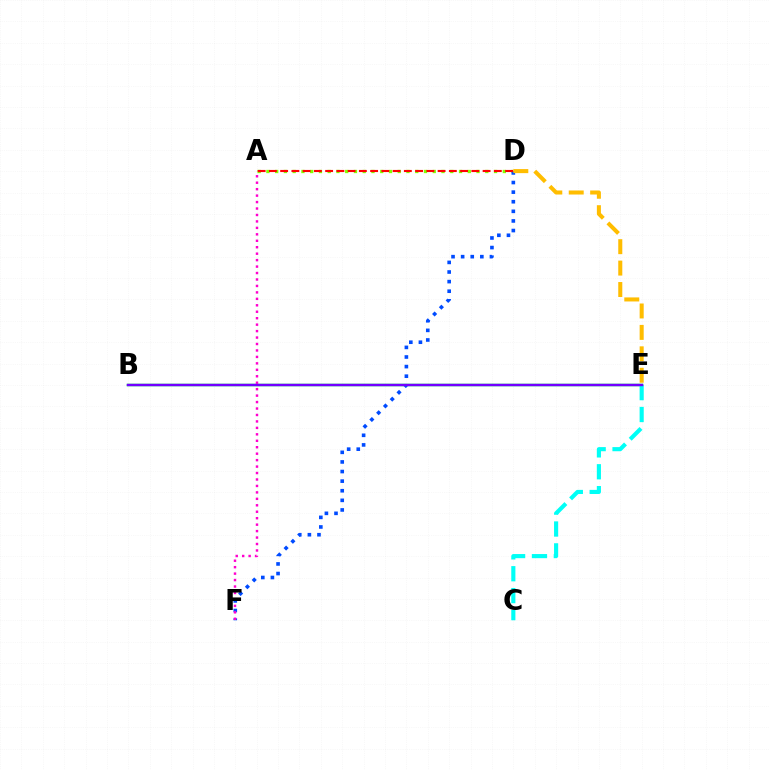{('B', 'E'): [{'color': '#00ff39', 'line_style': 'solid', 'thickness': 1.79}, {'color': '#7200ff', 'line_style': 'solid', 'thickness': 1.74}], ('C', 'E'): [{'color': '#00fff6', 'line_style': 'dashed', 'thickness': 2.97}], ('A', 'D'): [{'color': '#84ff00', 'line_style': 'dotted', 'thickness': 2.38}, {'color': '#ff0000', 'line_style': 'dashed', 'thickness': 1.53}], ('D', 'F'): [{'color': '#004bff', 'line_style': 'dotted', 'thickness': 2.61}], ('A', 'F'): [{'color': '#ff00cf', 'line_style': 'dotted', 'thickness': 1.75}], ('D', 'E'): [{'color': '#ffbd00', 'line_style': 'dashed', 'thickness': 2.91}]}